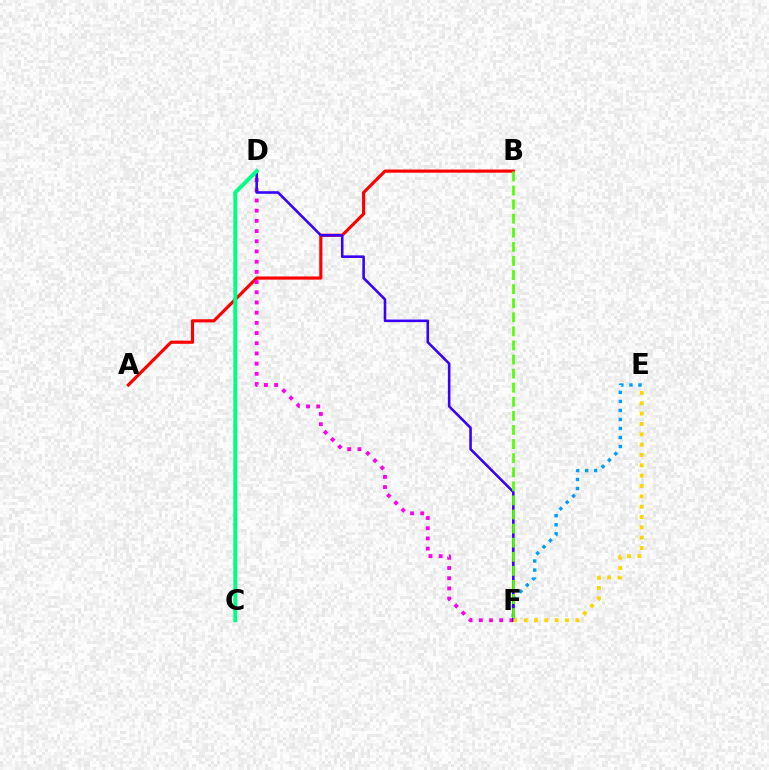{('A', 'B'): [{'color': '#ff0000', 'line_style': 'solid', 'thickness': 2.27}], ('D', 'F'): [{'color': '#ff00ed', 'line_style': 'dotted', 'thickness': 2.77}, {'color': '#3700ff', 'line_style': 'solid', 'thickness': 1.86}], ('E', 'F'): [{'color': '#009eff', 'line_style': 'dotted', 'thickness': 2.45}, {'color': '#ffd500', 'line_style': 'dotted', 'thickness': 2.81}], ('C', 'D'): [{'color': '#00ff86', 'line_style': 'solid', 'thickness': 2.83}], ('B', 'F'): [{'color': '#4fff00', 'line_style': 'dashed', 'thickness': 1.91}]}